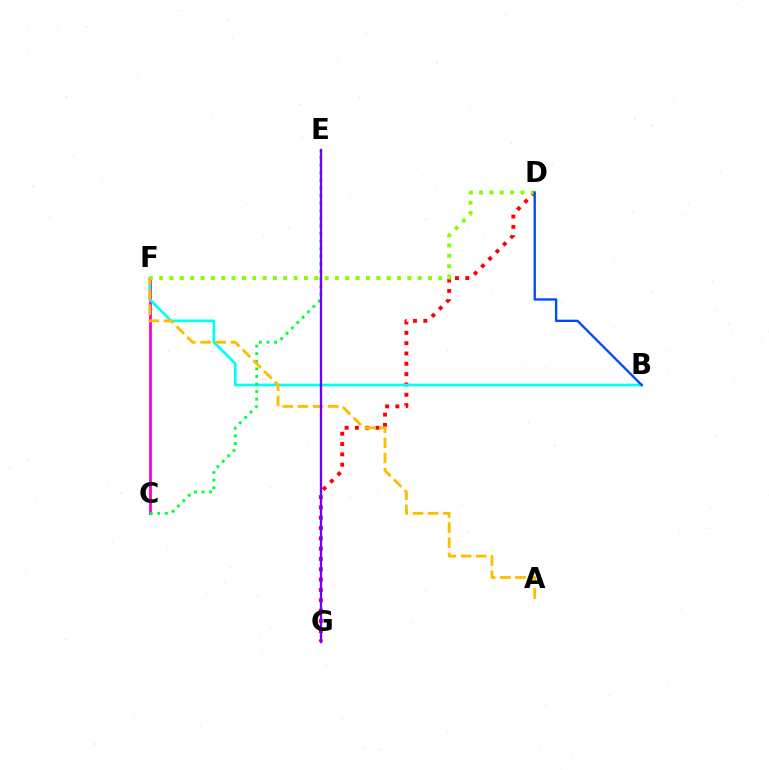{('D', 'G'): [{'color': '#ff0000', 'line_style': 'dotted', 'thickness': 2.8}], ('C', 'F'): [{'color': '#ff00cf', 'line_style': 'solid', 'thickness': 2.02}], ('B', 'F'): [{'color': '#00fff6', 'line_style': 'solid', 'thickness': 1.94}], ('C', 'E'): [{'color': '#00ff39', 'line_style': 'dotted', 'thickness': 2.06}], ('D', 'F'): [{'color': '#84ff00', 'line_style': 'dotted', 'thickness': 2.81}], ('A', 'F'): [{'color': '#ffbd00', 'line_style': 'dashed', 'thickness': 2.06}], ('B', 'D'): [{'color': '#004bff', 'line_style': 'solid', 'thickness': 1.7}], ('E', 'G'): [{'color': '#7200ff', 'line_style': 'solid', 'thickness': 1.67}]}